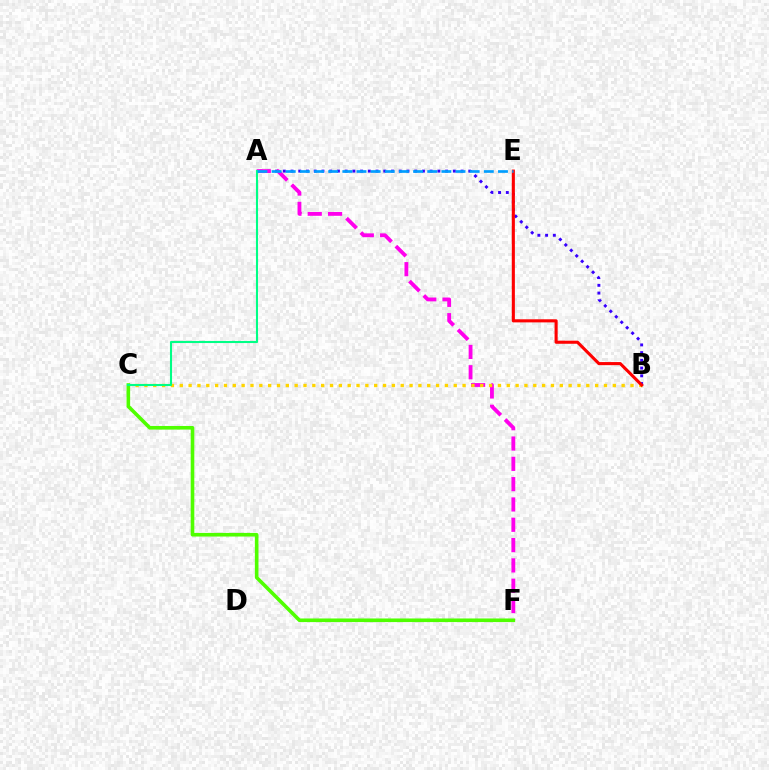{('A', 'B'): [{'color': '#3700ff', 'line_style': 'dotted', 'thickness': 2.1}], ('A', 'F'): [{'color': '#ff00ed', 'line_style': 'dashed', 'thickness': 2.76}], ('B', 'C'): [{'color': '#ffd500', 'line_style': 'dotted', 'thickness': 2.4}], ('B', 'E'): [{'color': '#ff0000', 'line_style': 'solid', 'thickness': 2.23}], ('C', 'F'): [{'color': '#4fff00', 'line_style': 'solid', 'thickness': 2.6}], ('A', 'C'): [{'color': '#00ff86', 'line_style': 'solid', 'thickness': 1.51}], ('A', 'E'): [{'color': '#009eff', 'line_style': 'dashed', 'thickness': 1.92}]}